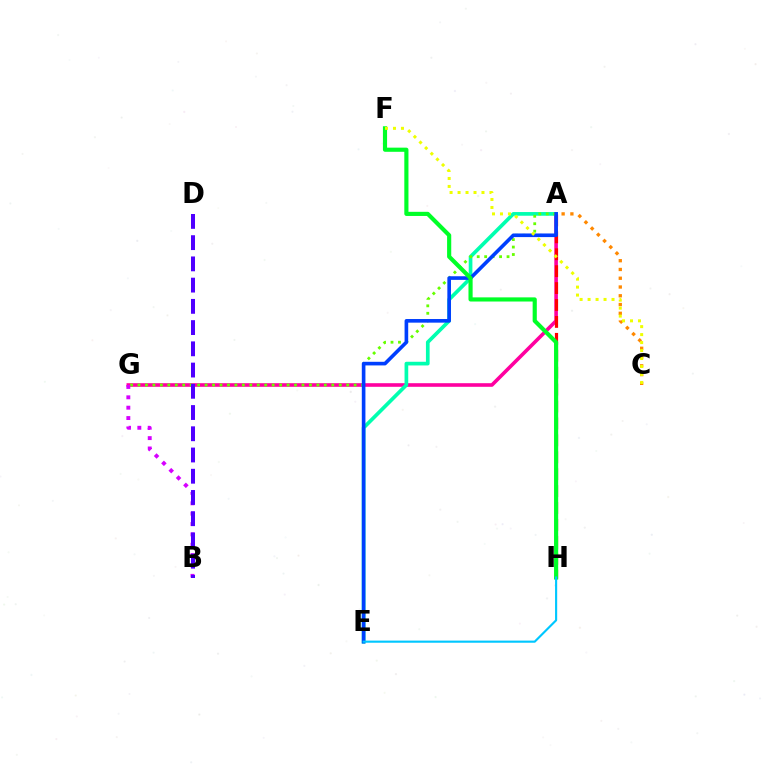{('A', 'G'): [{'color': '#ff00a0', 'line_style': 'solid', 'thickness': 2.6}, {'color': '#66ff00', 'line_style': 'dotted', 'thickness': 2.03}], ('A', 'E'): [{'color': '#00ffaf', 'line_style': 'solid', 'thickness': 2.65}, {'color': '#003fff', 'line_style': 'solid', 'thickness': 2.61}], ('A', 'H'): [{'color': '#ff0000', 'line_style': 'dashed', 'thickness': 2.3}], ('B', 'G'): [{'color': '#d600ff', 'line_style': 'dotted', 'thickness': 2.82}], ('A', 'C'): [{'color': '#ff8800', 'line_style': 'dotted', 'thickness': 2.38}], ('F', 'H'): [{'color': '#00ff27', 'line_style': 'solid', 'thickness': 2.99}], ('C', 'F'): [{'color': '#eeff00', 'line_style': 'dotted', 'thickness': 2.17}], ('E', 'H'): [{'color': '#00c7ff', 'line_style': 'solid', 'thickness': 1.54}], ('B', 'D'): [{'color': '#4f00ff', 'line_style': 'dashed', 'thickness': 2.88}]}